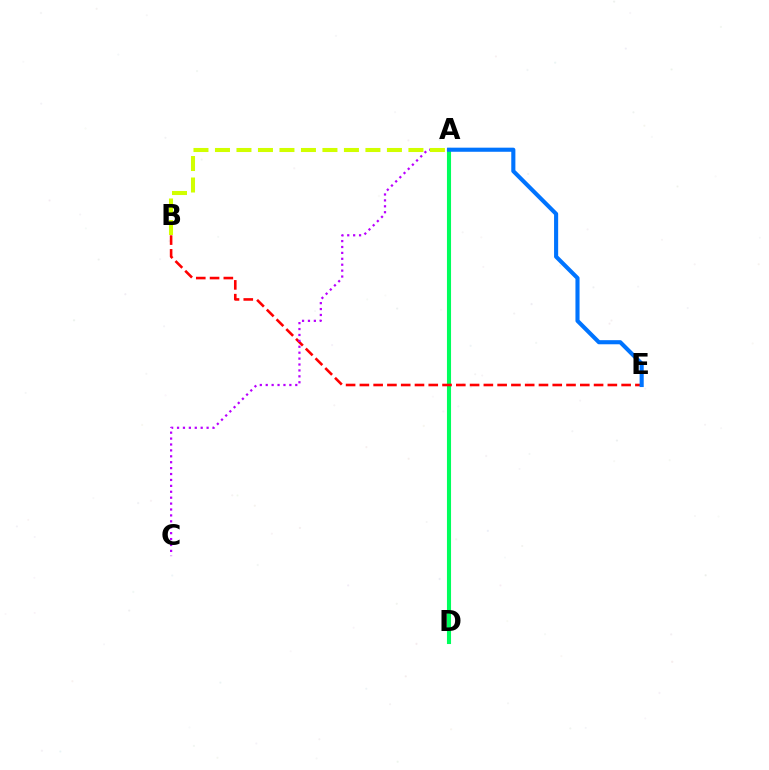{('A', 'D'): [{'color': '#00ff5c', 'line_style': 'solid', 'thickness': 2.94}], ('B', 'E'): [{'color': '#ff0000', 'line_style': 'dashed', 'thickness': 1.87}], ('A', 'C'): [{'color': '#b900ff', 'line_style': 'dotted', 'thickness': 1.61}], ('A', 'E'): [{'color': '#0074ff', 'line_style': 'solid', 'thickness': 2.95}], ('A', 'B'): [{'color': '#d1ff00', 'line_style': 'dashed', 'thickness': 2.92}]}